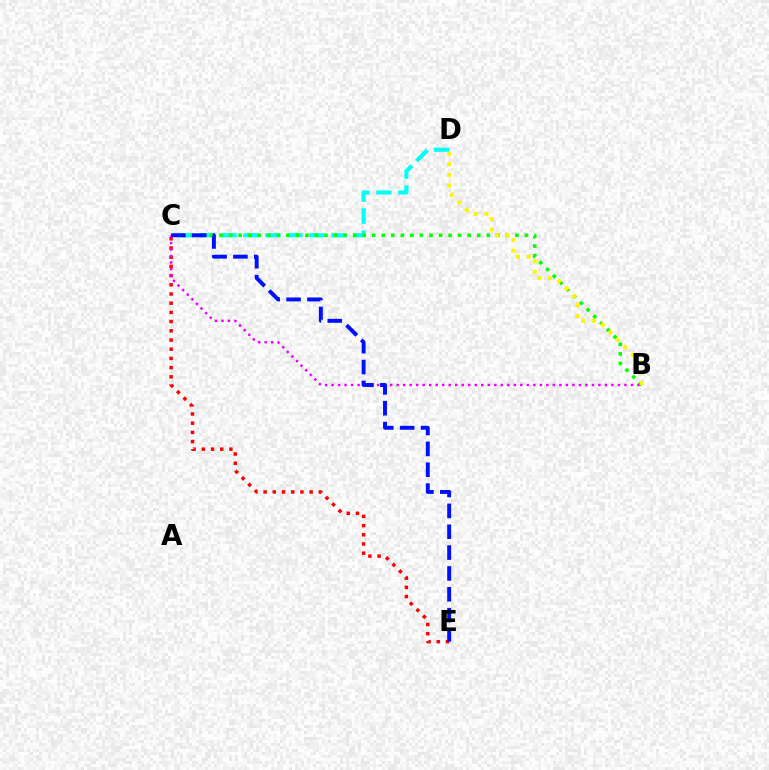{('C', 'D'): [{'color': '#00fff6', 'line_style': 'dashed', 'thickness': 2.98}], ('B', 'C'): [{'color': '#08ff00', 'line_style': 'dotted', 'thickness': 2.59}, {'color': '#ee00ff', 'line_style': 'dotted', 'thickness': 1.77}], ('C', 'E'): [{'color': '#ff0000', 'line_style': 'dotted', 'thickness': 2.5}, {'color': '#0010ff', 'line_style': 'dashed', 'thickness': 2.83}], ('B', 'D'): [{'color': '#fcf500', 'line_style': 'dotted', 'thickness': 2.89}]}